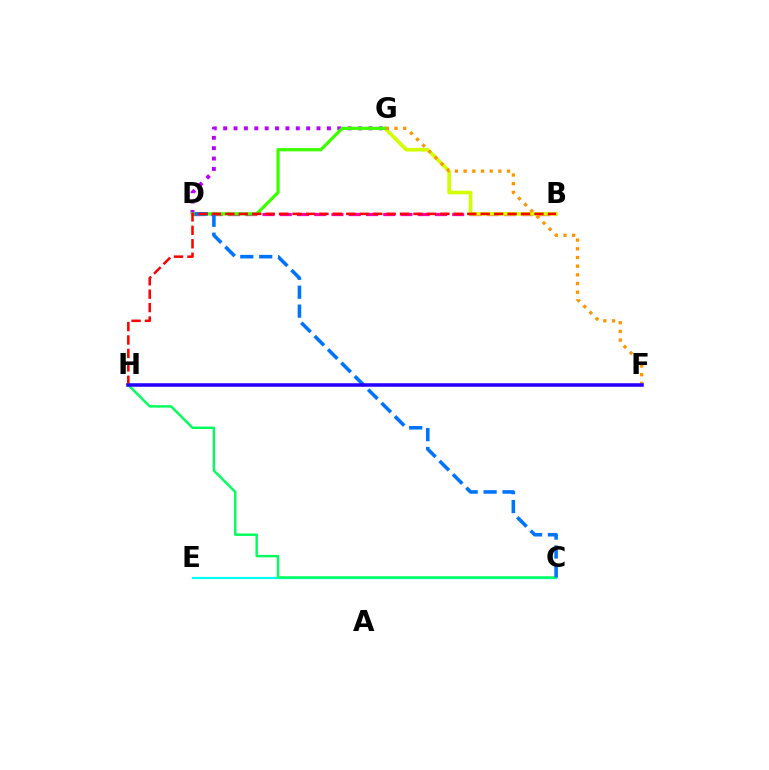{('B', 'D'): [{'color': '#ff00ac', 'line_style': 'dashed', 'thickness': 2.34}], ('C', 'E'): [{'color': '#00fff6', 'line_style': 'solid', 'thickness': 1.6}], ('C', 'H'): [{'color': '#00ff5c', 'line_style': 'solid', 'thickness': 1.76}], ('B', 'G'): [{'color': '#d1ff00', 'line_style': 'solid', 'thickness': 2.62}], ('D', 'G'): [{'color': '#b900ff', 'line_style': 'dotted', 'thickness': 2.82}, {'color': '#3dff00', 'line_style': 'solid', 'thickness': 2.33}], ('C', 'D'): [{'color': '#0074ff', 'line_style': 'dashed', 'thickness': 2.57}], ('F', 'G'): [{'color': '#ff9400', 'line_style': 'dotted', 'thickness': 2.36}], ('B', 'H'): [{'color': '#ff0000', 'line_style': 'dashed', 'thickness': 1.83}], ('F', 'H'): [{'color': '#2500ff', 'line_style': 'solid', 'thickness': 2.54}]}